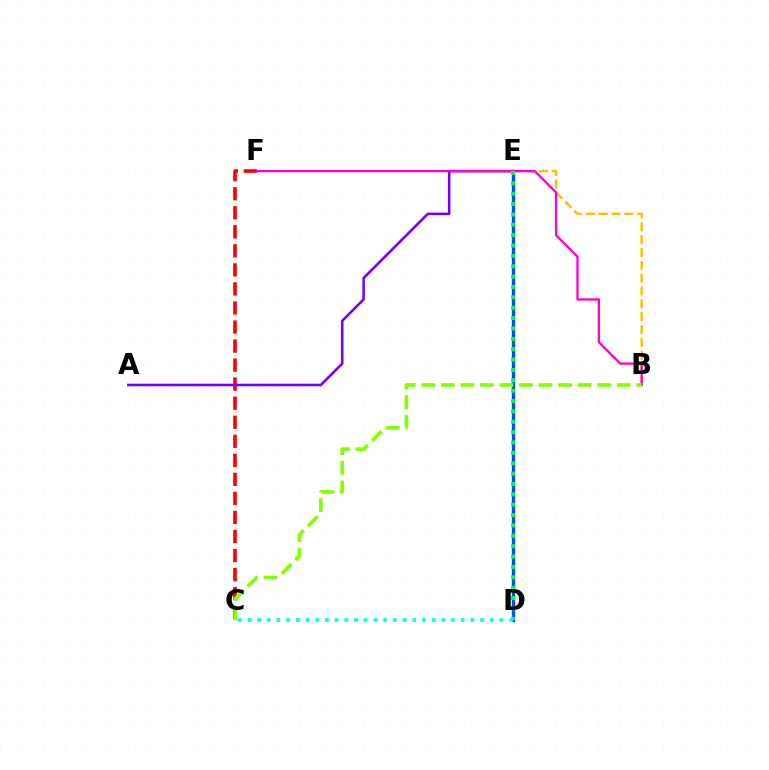{('C', 'F'): [{'color': '#ff0000', 'line_style': 'dashed', 'thickness': 2.59}], ('B', 'E'): [{'color': '#ffbd00', 'line_style': 'dashed', 'thickness': 1.74}], ('A', 'E'): [{'color': '#7200ff', 'line_style': 'solid', 'thickness': 1.83}], ('D', 'E'): [{'color': '#004bff', 'line_style': 'solid', 'thickness': 2.39}, {'color': '#00ff39', 'line_style': 'dotted', 'thickness': 2.82}], ('B', 'F'): [{'color': '#ff00cf', 'line_style': 'solid', 'thickness': 1.66}], ('B', 'C'): [{'color': '#84ff00', 'line_style': 'dashed', 'thickness': 2.65}], ('C', 'D'): [{'color': '#00fff6', 'line_style': 'dotted', 'thickness': 2.64}]}